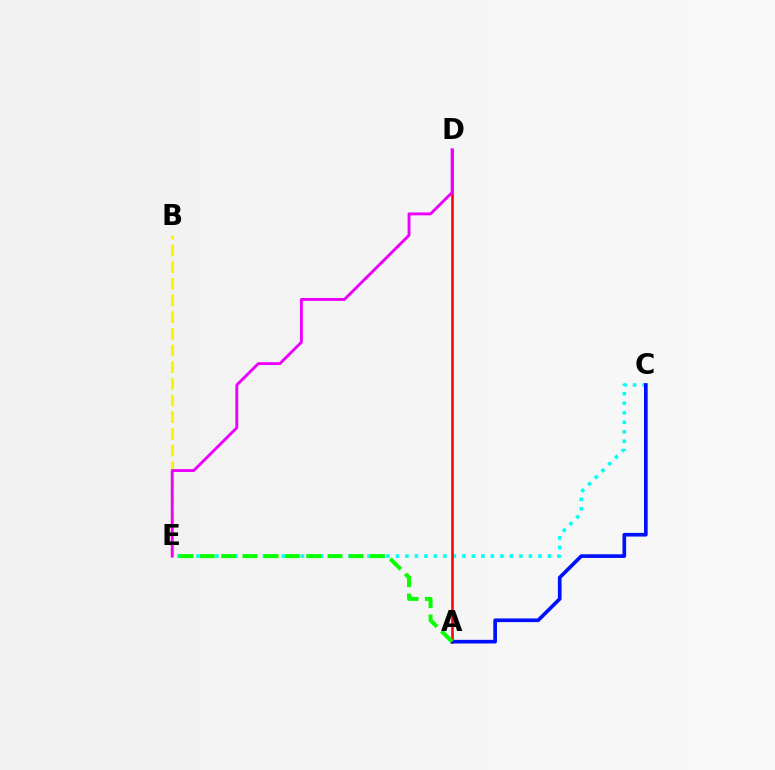{('C', 'E'): [{'color': '#00fff6', 'line_style': 'dotted', 'thickness': 2.58}], ('B', 'E'): [{'color': '#fcf500', 'line_style': 'dashed', 'thickness': 2.27}], ('A', 'D'): [{'color': '#ff0000', 'line_style': 'solid', 'thickness': 1.86}], ('D', 'E'): [{'color': '#ee00ff', 'line_style': 'solid', 'thickness': 2.08}], ('A', 'C'): [{'color': '#0010ff', 'line_style': 'solid', 'thickness': 2.64}], ('A', 'E'): [{'color': '#08ff00', 'line_style': 'dashed', 'thickness': 2.89}]}